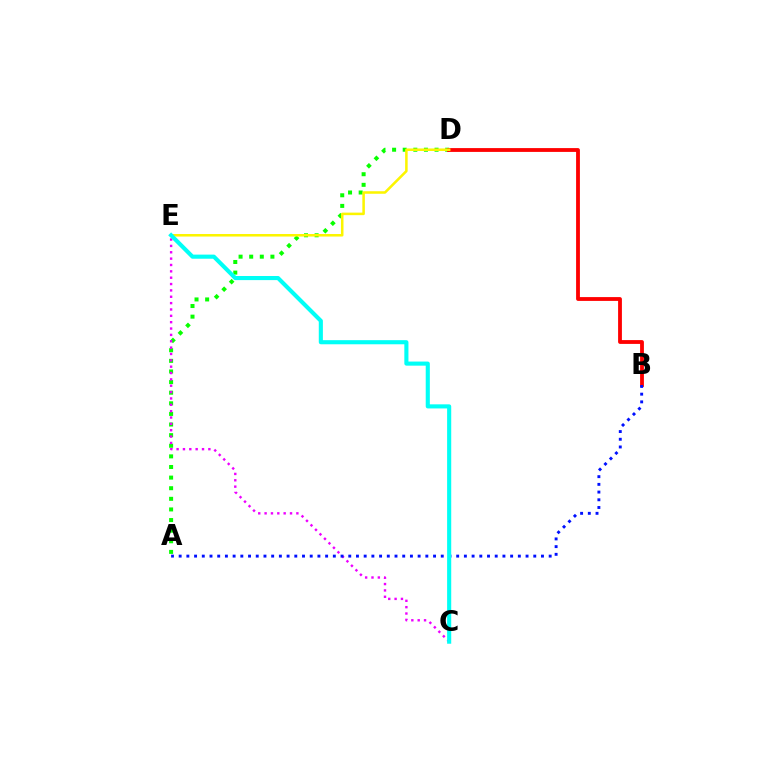{('A', 'D'): [{'color': '#08ff00', 'line_style': 'dotted', 'thickness': 2.88}], ('B', 'D'): [{'color': '#ff0000', 'line_style': 'solid', 'thickness': 2.74}], ('D', 'E'): [{'color': '#fcf500', 'line_style': 'solid', 'thickness': 1.82}], ('C', 'E'): [{'color': '#ee00ff', 'line_style': 'dotted', 'thickness': 1.73}, {'color': '#00fff6', 'line_style': 'solid', 'thickness': 2.96}], ('A', 'B'): [{'color': '#0010ff', 'line_style': 'dotted', 'thickness': 2.09}]}